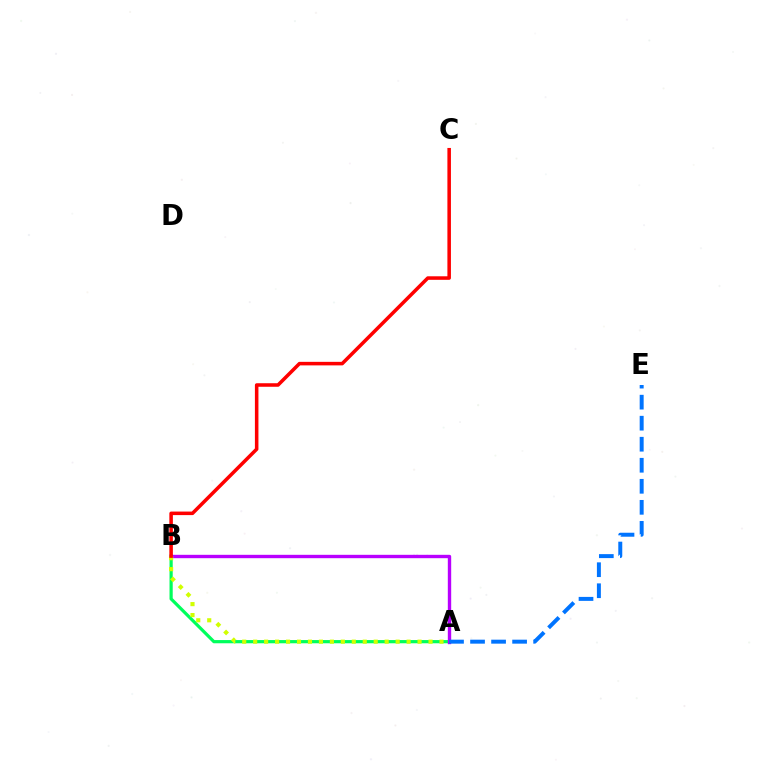{('A', 'B'): [{'color': '#00ff5c', 'line_style': 'solid', 'thickness': 2.31}, {'color': '#b900ff', 'line_style': 'solid', 'thickness': 2.43}, {'color': '#d1ff00', 'line_style': 'dotted', 'thickness': 2.98}], ('A', 'E'): [{'color': '#0074ff', 'line_style': 'dashed', 'thickness': 2.86}], ('B', 'C'): [{'color': '#ff0000', 'line_style': 'solid', 'thickness': 2.55}]}